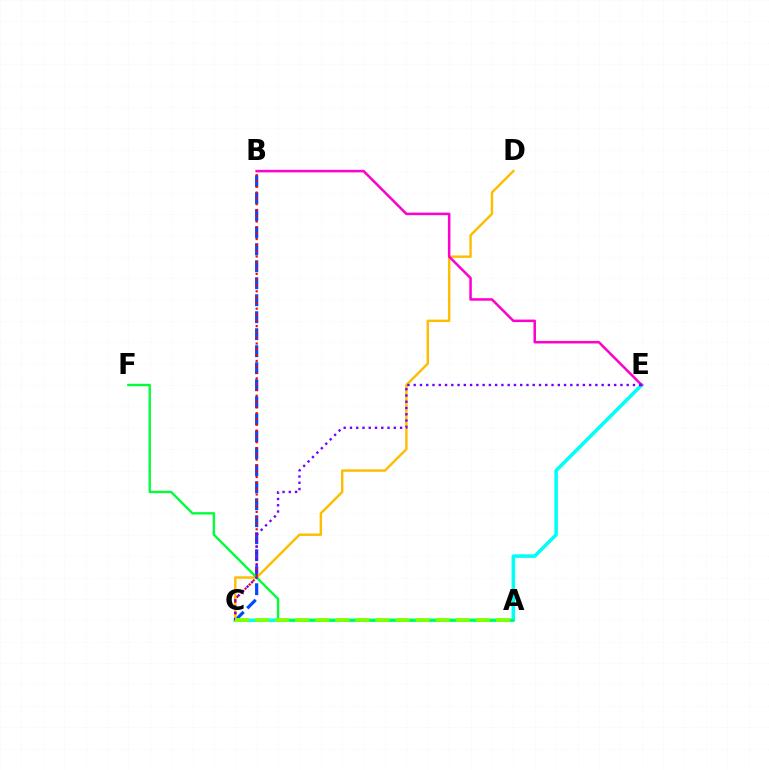{('B', 'C'): [{'color': '#004bff', 'line_style': 'dashed', 'thickness': 2.31}, {'color': '#ff0000', 'line_style': 'dotted', 'thickness': 1.58}], ('C', 'E'): [{'color': '#00fff6', 'line_style': 'solid', 'thickness': 2.55}, {'color': '#7200ff', 'line_style': 'dotted', 'thickness': 1.7}], ('C', 'D'): [{'color': '#ffbd00', 'line_style': 'solid', 'thickness': 1.75}], ('A', 'F'): [{'color': '#00ff39', 'line_style': 'solid', 'thickness': 1.71}], ('B', 'E'): [{'color': '#ff00cf', 'line_style': 'solid', 'thickness': 1.82}], ('A', 'C'): [{'color': '#84ff00', 'line_style': 'dashed', 'thickness': 2.73}]}